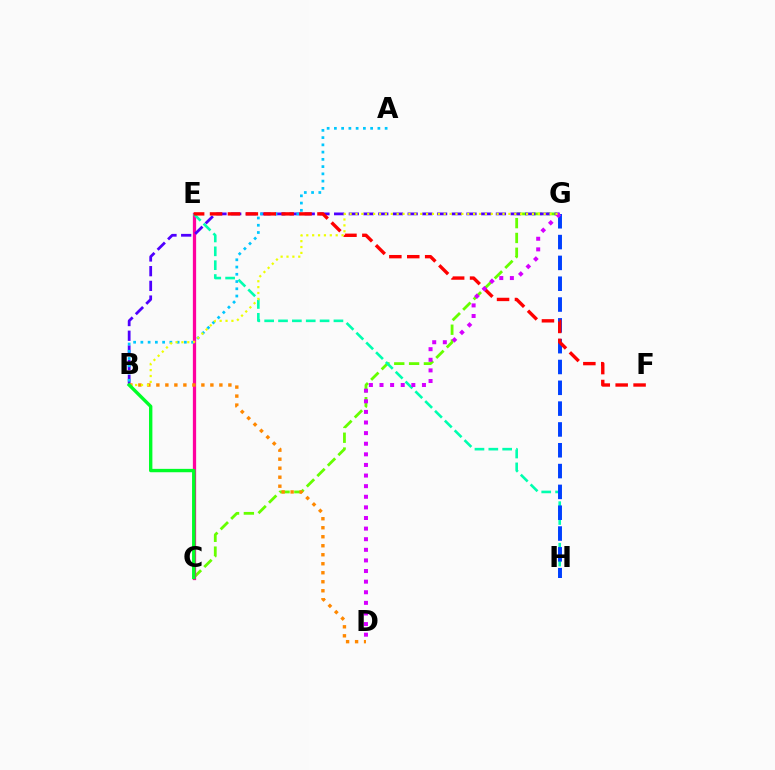{('C', 'G'): [{'color': '#66ff00', 'line_style': 'dashed', 'thickness': 2.01}], ('C', 'E'): [{'color': '#ff00a0', 'line_style': 'solid', 'thickness': 2.35}], ('B', 'G'): [{'color': '#4f00ff', 'line_style': 'dashed', 'thickness': 2.0}, {'color': '#eeff00', 'line_style': 'dotted', 'thickness': 1.6}], ('A', 'B'): [{'color': '#00c7ff', 'line_style': 'dotted', 'thickness': 1.97}], ('E', 'H'): [{'color': '#00ffaf', 'line_style': 'dashed', 'thickness': 1.88}], ('G', 'H'): [{'color': '#003fff', 'line_style': 'dashed', 'thickness': 2.83}], ('B', 'D'): [{'color': '#ff8800', 'line_style': 'dotted', 'thickness': 2.45}], ('E', 'F'): [{'color': '#ff0000', 'line_style': 'dashed', 'thickness': 2.43}], ('D', 'G'): [{'color': '#d600ff', 'line_style': 'dotted', 'thickness': 2.88}], ('B', 'C'): [{'color': '#00ff27', 'line_style': 'solid', 'thickness': 2.43}]}